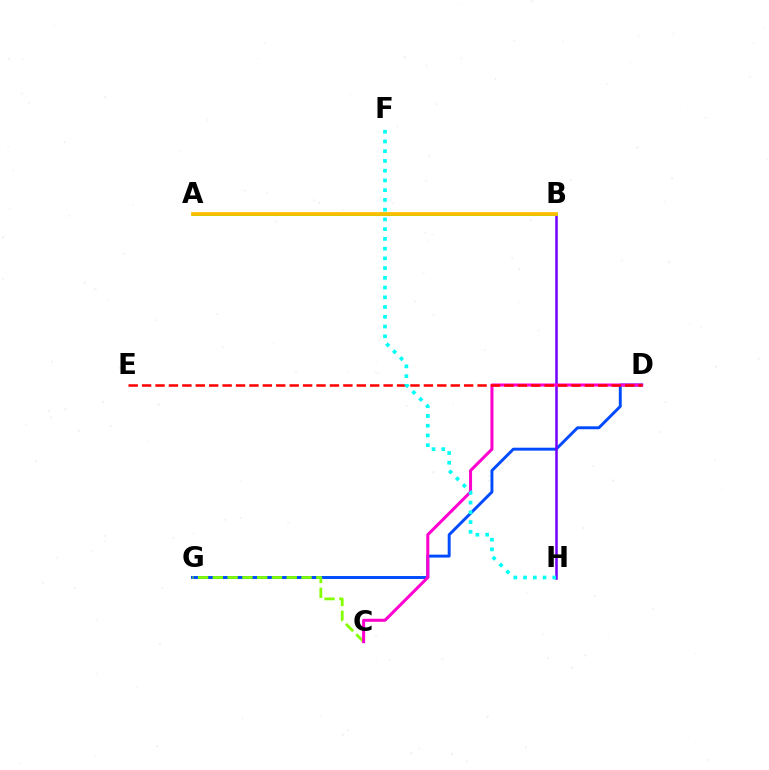{('D', 'G'): [{'color': '#004bff', 'line_style': 'solid', 'thickness': 2.11}], ('C', 'G'): [{'color': '#84ff00', 'line_style': 'dashed', 'thickness': 2.01}], ('B', 'H'): [{'color': '#7200ff', 'line_style': 'solid', 'thickness': 1.82}], ('C', 'D'): [{'color': '#ff00cf', 'line_style': 'solid', 'thickness': 2.18}], ('A', 'B'): [{'color': '#00ff39', 'line_style': 'solid', 'thickness': 2.06}, {'color': '#ffbd00', 'line_style': 'solid', 'thickness': 2.69}], ('D', 'E'): [{'color': '#ff0000', 'line_style': 'dashed', 'thickness': 1.82}], ('F', 'H'): [{'color': '#00fff6', 'line_style': 'dotted', 'thickness': 2.65}]}